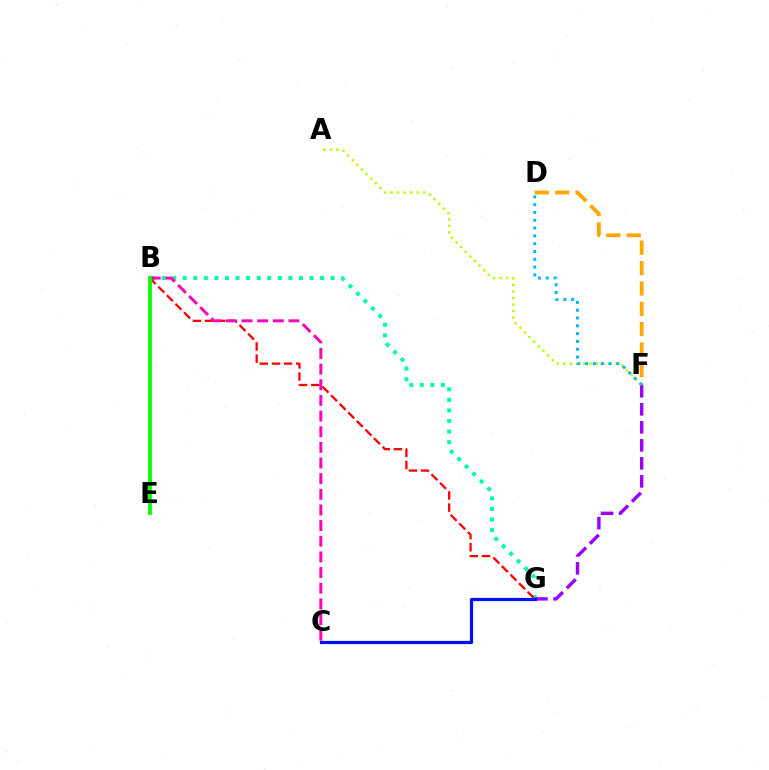{('D', 'F'): [{'color': '#ffa500', 'line_style': 'dashed', 'thickness': 2.77}, {'color': '#00b5ff', 'line_style': 'dotted', 'thickness': 2.12}], ('B', 'G'): [{'color': '#00ff9d', 'line_style': 'dotted', 'thickness': 2.87}, {'color': '#ff0000', 'line_style': 'dashed', 'thickness': 1.65}], ('B', 'C'): [{'color': '#ff00bd', 'line_style': 'dashed', 'thickness': 2.13}], ('F', 'G'): [{'color': '#9b00ff', 'line_style': 'dashed', 'thickness': 2.45}], ('A', 'F'): [{'color': '#b3ff00', 'line_style': 'dotted', 'thickness': 1.78}], ('C', 'G'): [{'color': '#0010ff', 'line_style': 'solid', 'thickness': 2.31}], ('B', 'E'): [{'color': '#08ff00', 'line_style': 'solid', 'thickness': 2.73}]}